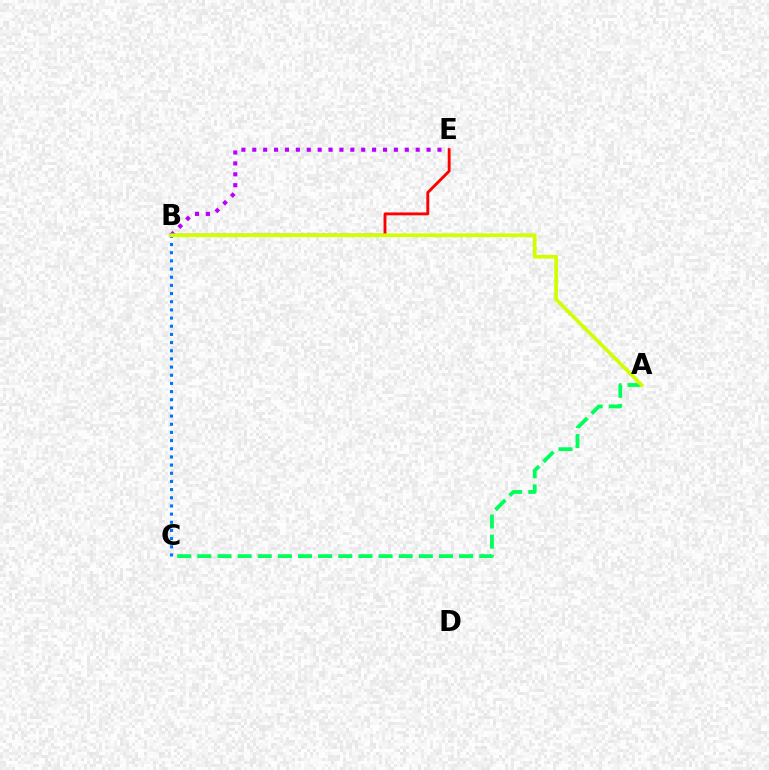{('B', 'E'): [{'color': '#b900ff', 'line_style': 'dotted', 'thickness': 2.96}, {'color': '#ff0000', 'line_style': 'solid', 'thickness': 2.07}], ('B', 'C'): [{'color': '#0074ff', 'line_style': 'dotted', 'thickness': 2.22}], ('A', 'C'): [{'color': '#00ff5c', 'line_style': 'dashed', 'thickness': 2.74}], ('A', 'B'): [{'color': '#d1ff00', 'line_style': 'solid', 'thickness': 2.68}]}